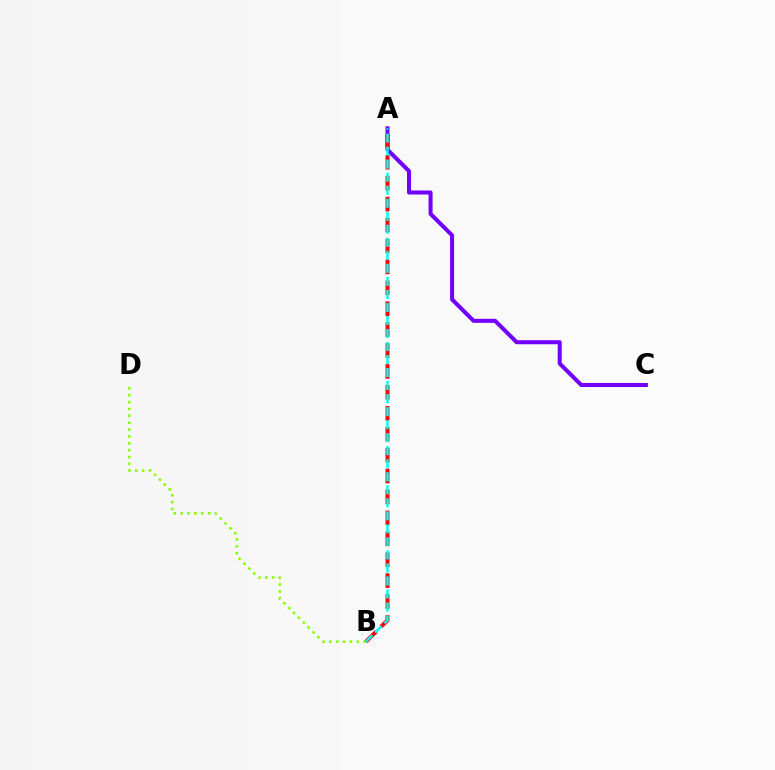{('B', 'D'): [{'color': '#84ff00', 'line_style': 'dotted', 'thickness': 1.87}], ('A', 'C'): [{'color': '#7200ff', 'line_style': 'solid', 'thickness': 2.9}], ('A', 'B'): [{'color': '#ff0000', 'line_style': 'dashed', 'thickness': 2.84}, {'color': '#00fff6', 'line_style': 'dashed', 'thickness': 1.77}]}